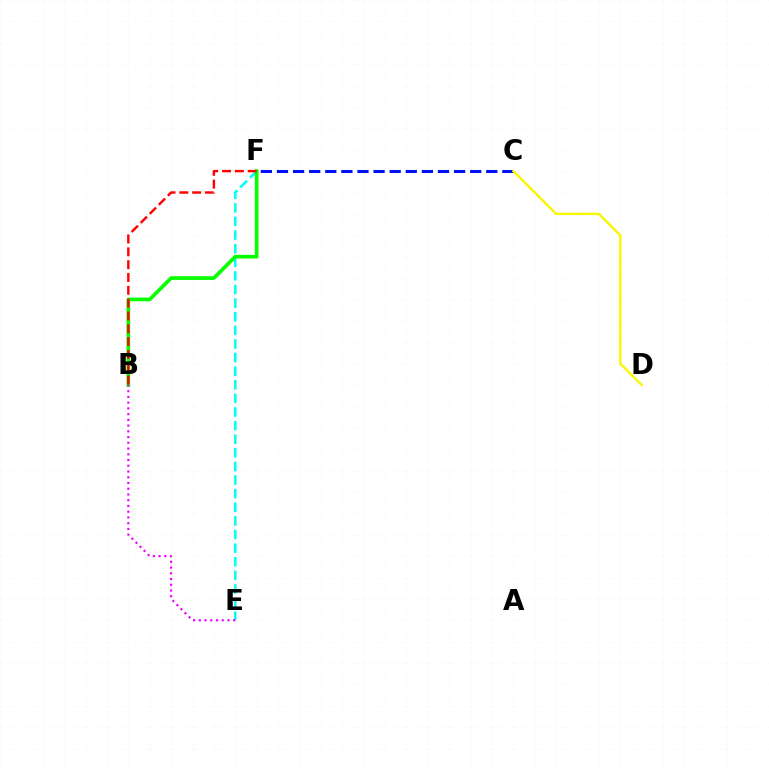{('E', 'F'): [{'color': '#00fff6', 'line_style': 'dashed', 'thickness': 1.85}], ('C', 'F'): [{'color': '#0010ff', 'line_style': 'dashed', 'thickness': 2.19}], ('B', 'F'): [{'color': '#08ff00', 'line_style': 'solid', 'thickness': 2.65}, {'color': '#ff0000', 'line_style': 'dashed', 'thickness': 1.74}], ('B', 'E'): [{'color': '#ee00ff', 'line_style': 'dotted', 'thickness': 1.56}], ('C', 'D'): [{'color': '#fcf500', 'line_style': 'solid', 'thickness': 1.71}]}